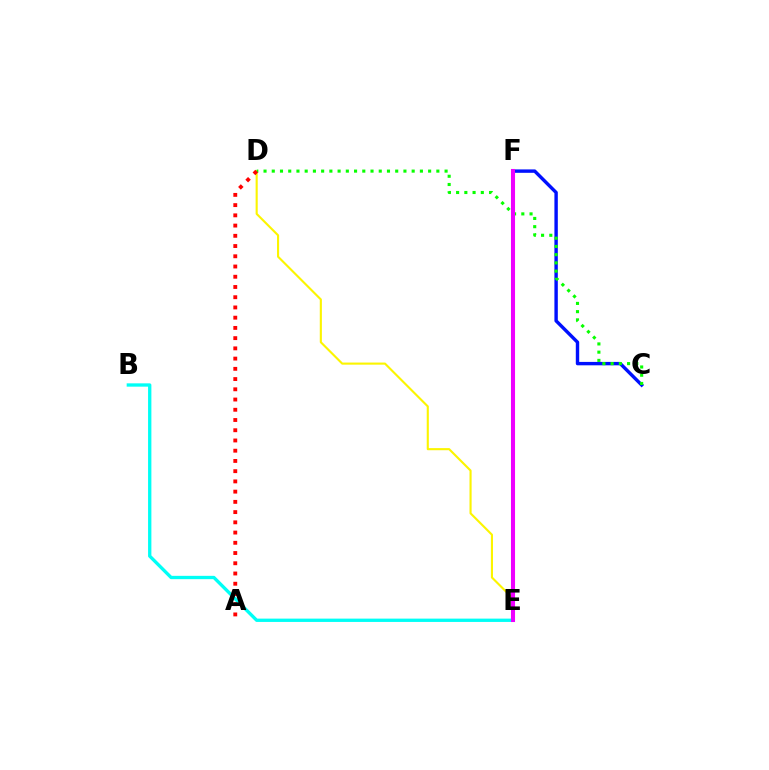{('C', 'F'): [{'color': '#0010ff', 'line_style': 'solid', 'thickness': 2.45}], ('D', 'E'): [{'color': '#fcf500', 'line_style': 'solid', 'thickness': 1.52}], ('B', 'E'): [{'color': '#00fff6', 'line_style': 'solid', 'thickness': 2.39}], ('C', 'D'): [{'color': '#08ff00', 'line_style': 'dotted', 'thickness': 2.24}], ('E', 'F'): [{'color': '#ee00ff', 'line_style': 'solid', 'thickness': 2.93}], ('A', 'D'): [{'color': '#ff0000', 'line_style': 'dotted', 'thickness': 2.78}]}